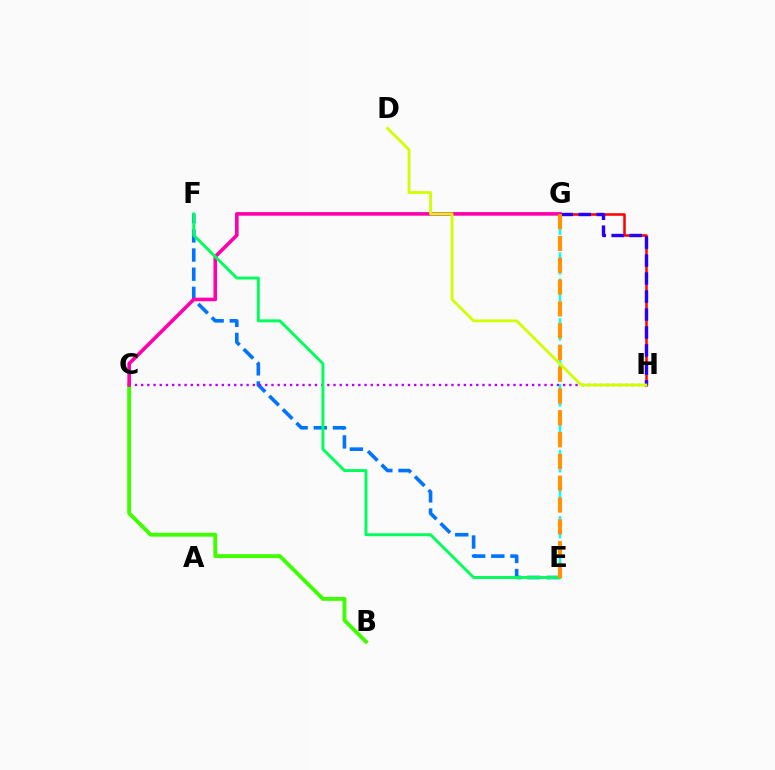{('E', 'G'): [{'color': '#00fff6', 'line_style': 'dashed', 'thickness': 1.79}, {'color': '#ff9400', 'line_style': 'dashed', 'thickness': 2.96}], ('E', 'F'): [{'color': '#0074ff', 'line_style': 'dashed', 'thickness': 2.6}, {'color': '#00ff5c', 'line_style': 'solid', 'thickness': 2.11}], ('C', 'H'): [{'color': '#b900ff', 'line_style': 'dotted', 'thickness': 1.69}], ('G', 'H'): [{'color': '#ff0000', 'line_style': 'solid', 'thickness': 1.82}, {'color': '#2500ff', 'line_style': 'dashed', 'thickness': 2.44}], ('B', 'C'): [{'color': '#3dff00', 'line_style': 'solid', 'thickness': 2.79}], ('C', 'G'): [{'color': '#ff00ac', 'line_style': 'solid', 'thickness': 2.6}], ('D', 'H'): [{'color': '#d1ff00', 'line_style': 'solid', 'thickness': 2.02}]}